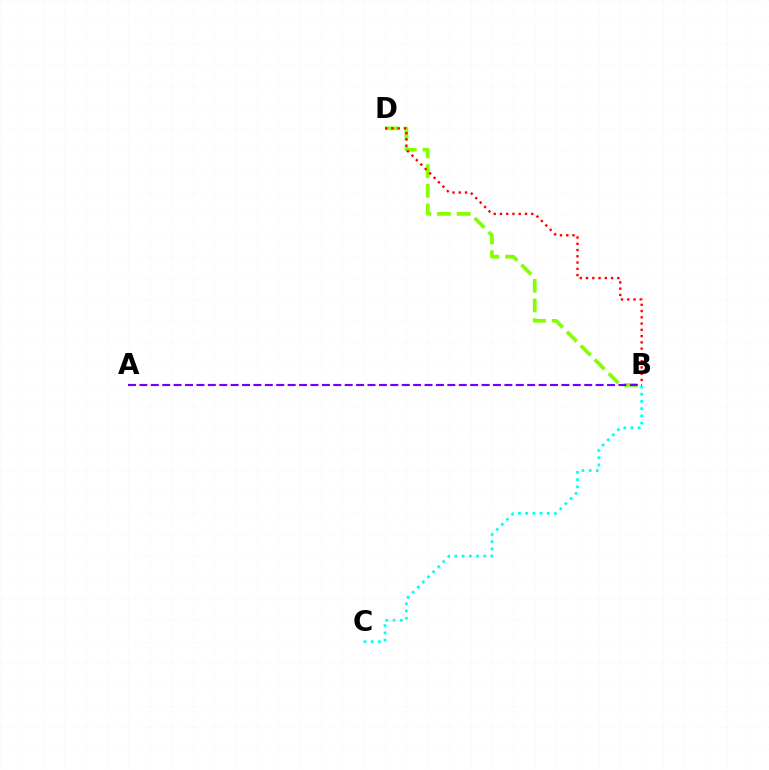{('B', 'D'): [{'color': '#84ff00', 'line_style': 'dashed', 'thickness': 2.67}, {'color': '#ff0000', 'line_style': 'dotted', 'thickness': 1.7}], ('A', 'B'): [{'color': '#7200ff', 'line_style': 'dashed', 'thickness': 1.55}], ('B', 'C'): [{'color': '#00fff6', 'line_style': 'dotted', 'thickness': 1.96}]}